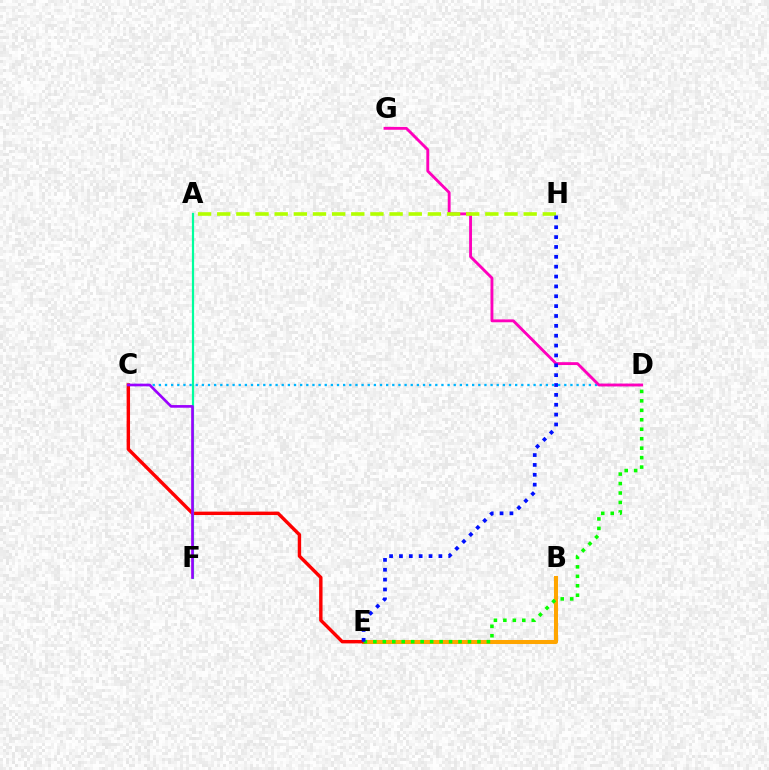{('C', 'D'): [{'color': '#00b5ff', 'line_style': 'dotted', 'thickness': 1.67}], ('B', 'E'): [{'color': '#ffa500', 'line_style': 'solid', 'thickness': 2.9}], ('C', 'E'): [{'color': '#ff0000', 'line_style': 'solid', 'thickness': 2.45}], ('D', 'G'): [{'color': '#ff00bd', 'line_style': 'solid', 'thickness': 2.06}], ('A', 'H'): [{'color': '#b3ff00', 'line_style': 'dashed', 'thickness': 2.6}], ('A', 'F'): [{'color': '#00ff9d', 'line_style': 'solid', 'thickness': 1.6}], ('D', 'E'): [{'color': '#08ff00', 'line_style': 'dotted', 'thickness': 2.57}], ('C', 'F'): [{'color': '#9b00ff', 'line_style': 'solid', 'thickness': 1.91}], ('E', 'H'): [{'color': '#0010ff', 'line_style': 'dotted', 'thickness': 2.68}]}